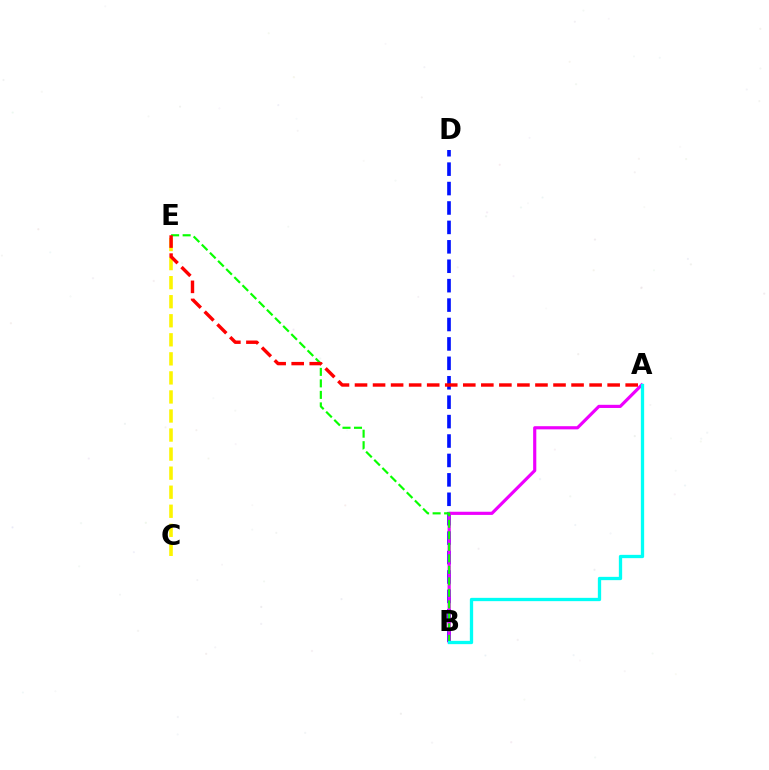{('B', 'D'): [{'color': '#0010ff', 'line_style': 'dashed', 'thickness': 2.64}], ('A', 'B'): [{'color': '#ee00ff', 'line_style': 'solid', 'thickness': 2.28}, {'color': '#00fff6', 'line_style': 'solid', 'thickness': 2.37}], ('C', 'E'): [{'color': '#fcf500', 'line_style': 'dashed', 'thickness': 2.59}], ('B', 'E'): [{'color': '#08ff00', 'line_style': 'dashed', 'thickness': 1.56}], ('A', 'E'): [{'color': '#ff0000', 'line_style': 'dashed', 'thickness': 2.45}]}